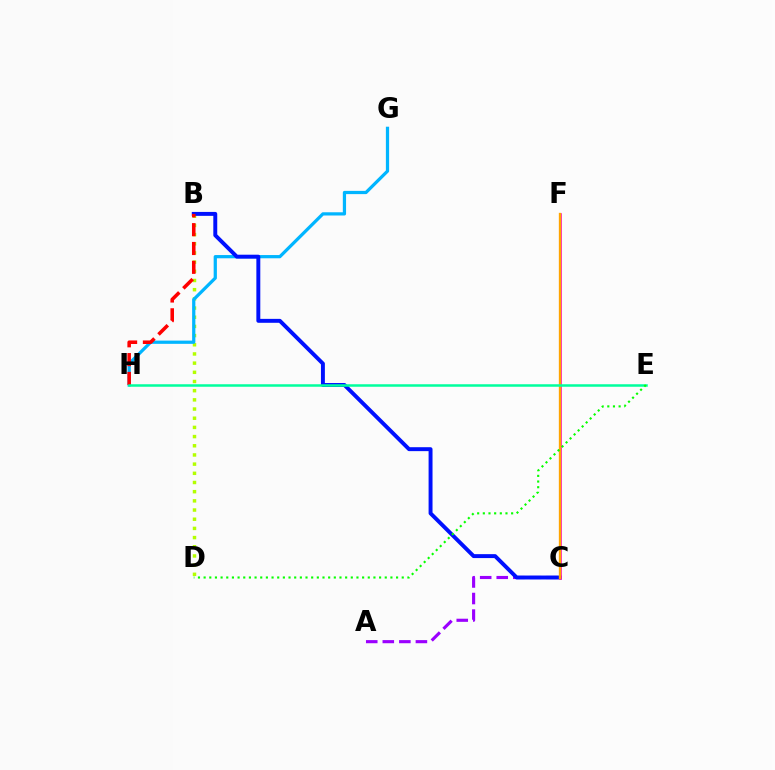{('B', 'D'): [{'color': '#b3ff00', 'line_style': 'dotted', 'thickness': 2.49}], ('G', 'H'): [{'color': '#00b5ff', 'line_style': 'solid', 'thickness': 2.33}], ('A', 'C'): [{'color': '#9b00ff', 'line_style': 'dashed', 'thickness': 2.25}], ('B', 'C'): [{'color': '#0010ff', 'line_style': 'solid', 'thickness': 2.83}], ('C', 'F'): [{'color': '#ff00bd', 'line_style': 'solid', 'thickness': 1.87}, {'color': '#ffa500', 'line_style': 'solid', 'thickness': 1.67}], ('B', 'H'): [{'color': '#ff0000', 'line_style': 'dashed', 'thickness': 2.56}], ('E', 'H'): [{'color': '#00ff9d', 'line_style': 'solid', 'thickness': 1.81}], ('D', 'E'): [{'color': '#08ff00', 'line_style': 'dotted', 'thickness': 1.54}]}